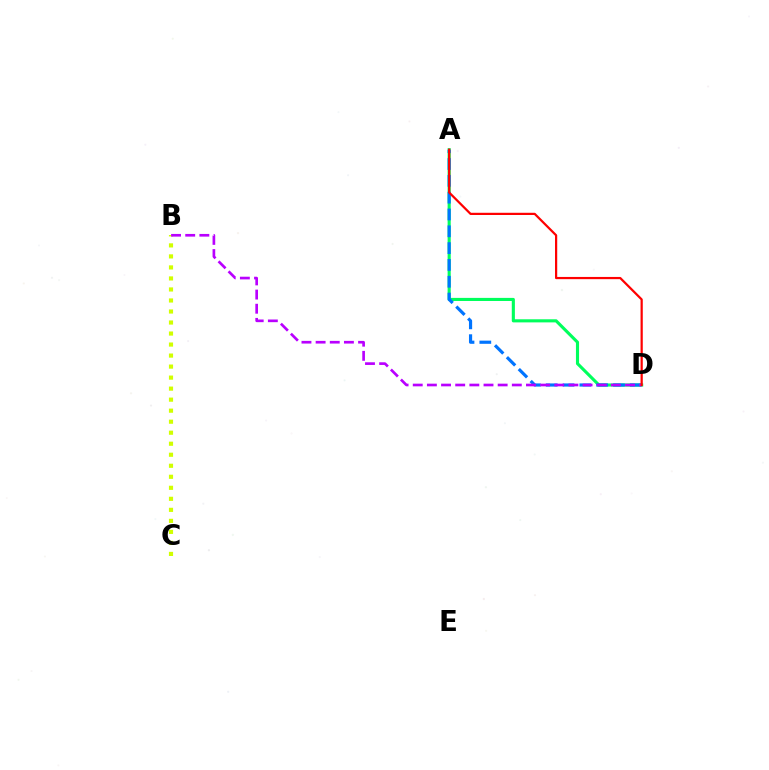{('A', 'D'): [{'color': '#00ff5c', 'line_style': 'solid', 'thickness': 2.24}, {'color': '#0074ff', 'line_style': 'dashed', 'thickness': 2.28}, {'color': '#ff0000', 'line_style': 'solid', 'thickness': 1.6}], ('B', 'C'): [{'color': '#d1ff00', 'line_style': 'dotted', 'thickness': 2.99}], ('B', 'D'): [{'color': '#b900ff', 'line_style': 'dashed', 'thickness': 1.92}]}